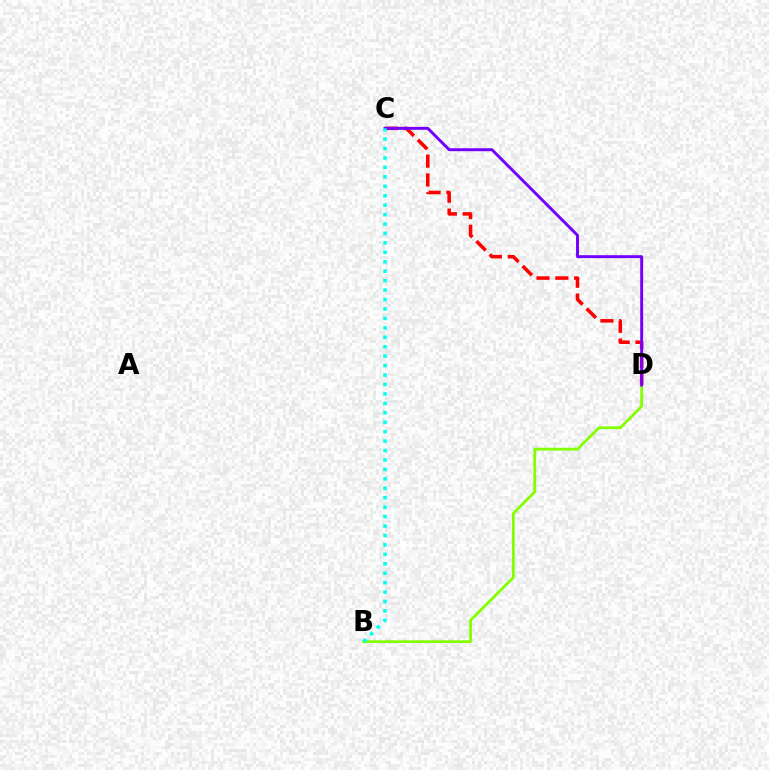{('B', 'D'): [{'color': '#84ff00', 'line_style': 'solid', 'thickness': 2.01}], ('C', 'D'): [{'color': '#ff0000', 'line_style': 'dashed', 'thickness': 2.56}, {'color': '#7200ff', 'line_style': 'solid', 'thickness': 2.11}], ('B', 'C'): [{'color': '#00fff6', 'line_style': 'dotted', 'thickness': 2.56}]}